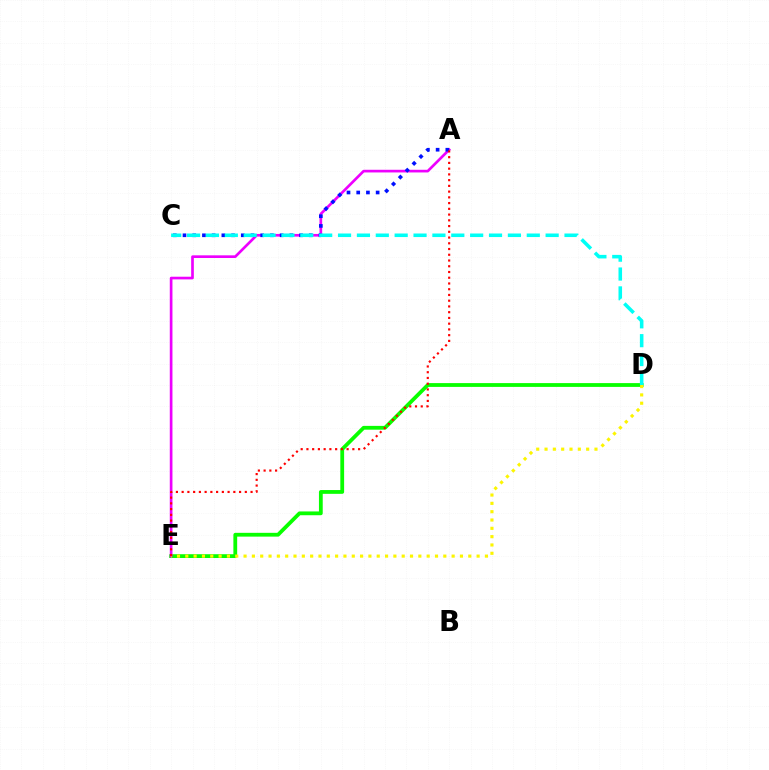{('D', 'E'): [{'color': '#08ff00', 'line_style': 'solid', 'thickness': 2.73}, {'color': '#fcf500', 'line_style': 'dotted', 'thickness': 2.26}], ('A', 'E'): [{'color': '#ee00ff', 'line_style': 'solid', 'thickness': 1.92}, {'color': '#ff0000', 'line_style': 'dotted', 'thickness': 1.56}], ('A', 'C'): [{'color': '#0010ff', 'line_style': 'dotted', 'thickness': 2.64}], ('C', 'D'): [{'color': '#00fff6', 'line_style': 'dashed', 'thickness': 2.56}]}